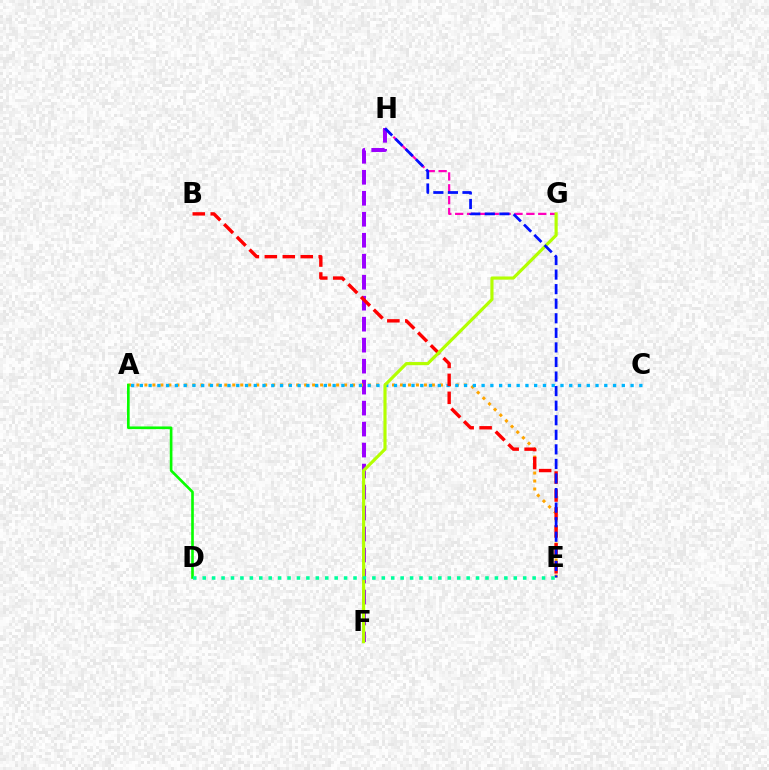{('F', 'H'): [{'color': '#9b00ff', 'line_style': 'dashed', 'thickness': 2.85}], ('A', 'E'): [{'color': '#ffa500', 'line_style': 'dotted', 'thickness': 2.17}], ('A', 'C'): [{'color': '#00b5ff', 'line_style': 'dotted', 'thickness': 2.38}], ('G', 'H'): [{'color': '#ff00bd', 'line_style': 'dashed', 'thickness': 1.61}], ('B', 'E'): [{'color': '#ff0000', 'line_style': 'dashed', 'thickness': 2.44}], ('F', 'G'): [{'color': '#b3ff00', 'line_style': 'solid', 'thickness': 2.27}], ('A', 'D'): [{'color': '#08ff00', 'line_style': 'solid', 'thickness': 1.9}], ('E', 'H'): [{'color': '#0010ff', 'line_style': 'dashed', 'thickness': 1.98}], ('D', 'E'): [{'color': '#00ff9d', 'line_style': 'dotted', 'thickness': 2.56}]}